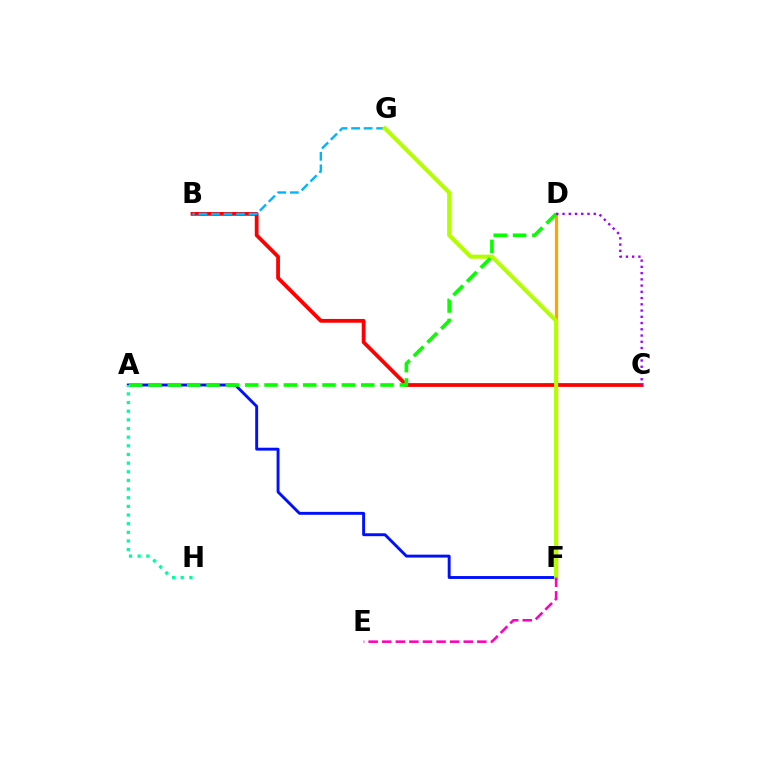{('D', 'F'): [{'color': '#ffa500', 'line_style': 'solid', 'thickness': 2.34}], ('B', 'C'): [{'color': '#ff0000', 'line_style': 'solid', 'thickness': 2.72}], ('A', 'F'): [{'color': '#0010ff', 'line_style': 'solid', 'thickness': 2.09}], ('B', 'G'): [{'color': '#00b5ff', 'line_style': 'dashed', 'thickness': 1.7}], ('F', 'G'): [{'color': '#b3ff00', 'line_style': 'solid', 'thickness': 2.93}], ('A', 'D'): [{'color': '#08ff00', 'line_style': 'dashed', 'thickness': 2.63}], ('E', 'F'): [{'color': '#ff00bd', 'line_style': 'dashed', 'thickness': 1.85}], ('A', 'H'): [{'color': '#00ff9d', 'line_style': 'dotted', 'thickness': 2.35}], ('C', 'D'): [{'color': '#9b00ff', 'line_style': 'dotted', 'thickness': 1.7}]}